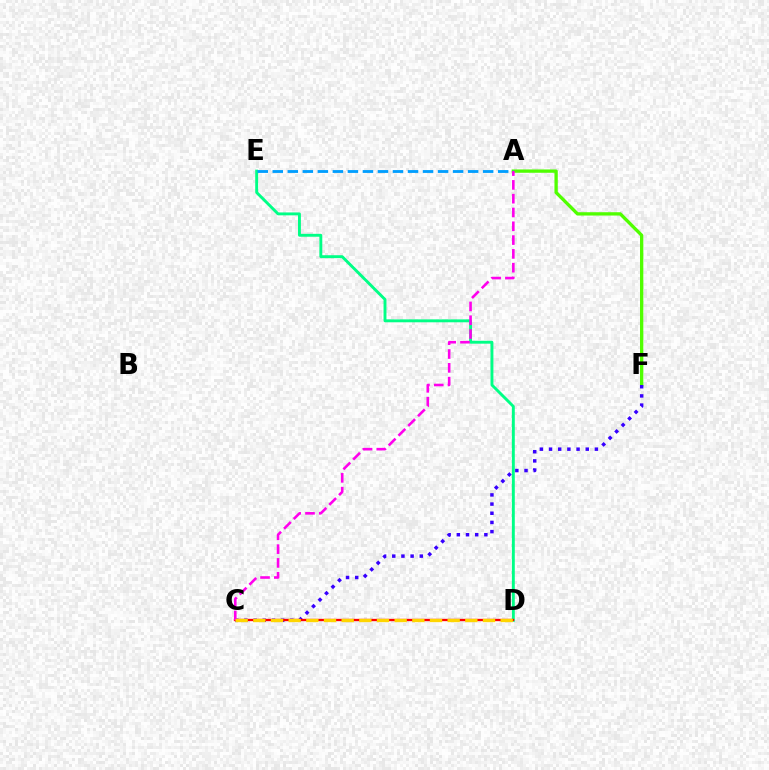{('A', 'F'): [{'color': '#4fff00', 'line_style': 'solid', 'thickness': 2.39}], ('D', 'E'): [{'color': '#00ff86', 'line_style': 'solid', 'thickness': 2.09}], ('C', 'F'): [{'color': '#3700ff', 'line_style': 'dotted', 'thickness': 2.49}], ('C', 'D'): [{'color': '#ff0000', 'line_style': 'solid', 'thickness': 1.67}, {'color': '#ffd500', 'line_style': 'dashed', 'thickness': 2.4}], ('A', 'E'): [{'color': '#009eff', 'line_style': 'dashed', 'thickness': 2.04}], ('A', 'C'): [{'color': '#ff00ed', 'line_style': 'dashed', 'thickness': 1.87}]}